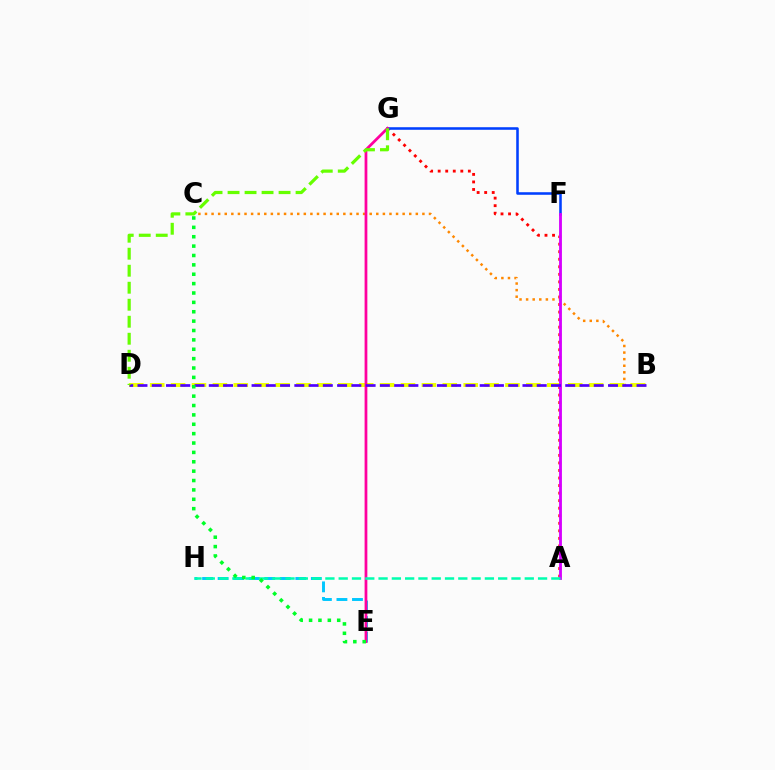{('B', 'C'): [{'color': '#ff8800', 'line_style': 'dotted', 'thickness': 1.79}], ('A', 'G'): [{'color': '#ff0000', 'line_style': 'dotted', 'thickness': 2.05}], ('E', 'H'): [{'color': '#00c7ff', 'line_style': 'dashed', 'thickness': 2.11}], ('B', 'D'): [{'color': '#eeff00', 'line_style': 'dashed', 'thickness': 2.84}, {'color': '#4f00ff', 'line_style': 'dashed', 'thickness': 1.94}], ('F', 'G'): [{'color': '#003fff', 'line_style': 'solid', 'thickness': 1.84}], ('E', 'G'): [{'color': '#ff00a0', 'line_style': 'solid', 'thickness': 1.98}], ('A', 'F'): [{'color': '#d600ff', 'line_style': 'solid', 'thickness': 2.04}], ('A', 'H'): [{'color': '#00ffaf', 'line_style': 'dashed', 'thickness': 1.81}], ('D', 'G'): [{'color': '#66ff00', 'line_style': 'dashed', 'thickness': 2.31}], ('C', 'E'): [{'color': '#00ff27', 'line_style': 'dotted', 'thickness': 2.55}]}